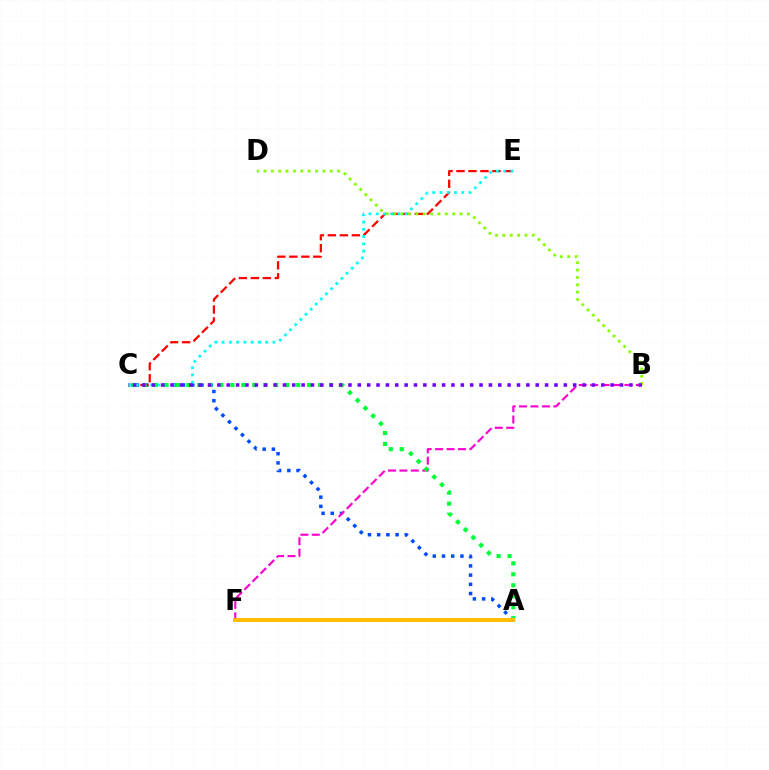{('A', 'C'): [{'color': '#004bff', 'line_style': 'dotted', 'thickness': 2.5}, {'color': '#00ff39', 'line_style': 'dotted', 'thickness': 2.98}], ('B', 'F'): [{'color': '#ff00cf', 'line_style': 'dashed', 'thickness': 1.55}], ('C', 'E'): [{'color': '#ff0000', 'line_style': 'dashed', 'thickness': 1.63}, {'color': '#00fff6', 'line_style': 'dotted', 'thickness': 1.97}], ('B', 'D'): [{'color': '#84ff00', 'line_style': 'dotted', 'thickness': 2.0}], ('A', 'F'): [{'color': '#ffbd00', 'line_style': 'solid', 'thickness': 2.86}], ('B', 'C'): [{'color': '#7200ff', 'line_style': 'dotted', 'thickness': 2.54}]}